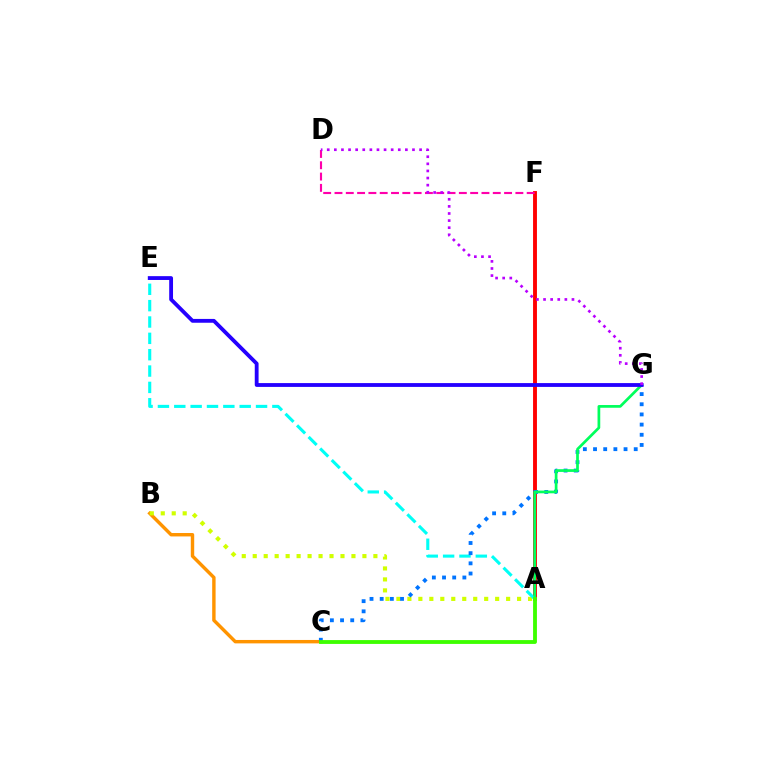{('B', 'C'): [{'color': '#ff9400', 'line_style': 'solid', 'thickness': 2.46}], ('A', 'B'): [{'color': '#d1ff00', 'line_style': 'dotted', 'thickness': 2.98}], ('A', 'F'): [{'color': '#ff0000', 'line_style': 'solid', 'thickness': 2.8}], ('A', 'E'): [{'color': '#00fff6', 'line_style': 'dashed', 'thickness': 2.22}], ('C', 'G'): [{'color': '#0074ff', 'line_style': 'dotted', 'thickness': 2.76}], ('A', 'G'): [{'color': '#00ff5c', 'line_style': 'solid', 'thickness': 1.96}], ('E', 'G'): [{'color': '#2500ff', 'line_style': 'solid', 'thickness': 2.75}], ('A', 'C'): [{'color': '#3dff00', 'line_style': 'solid', 'thickness': 2.76}], ('D', 'F'): [{'color': '#ff00ac', 'line_style': 'dashed', 'thickness': 1.54}], ('D', 'G'): [{'color': '#b900ff', 'line_style': 'dotted', 'thickness': 1.93}]}